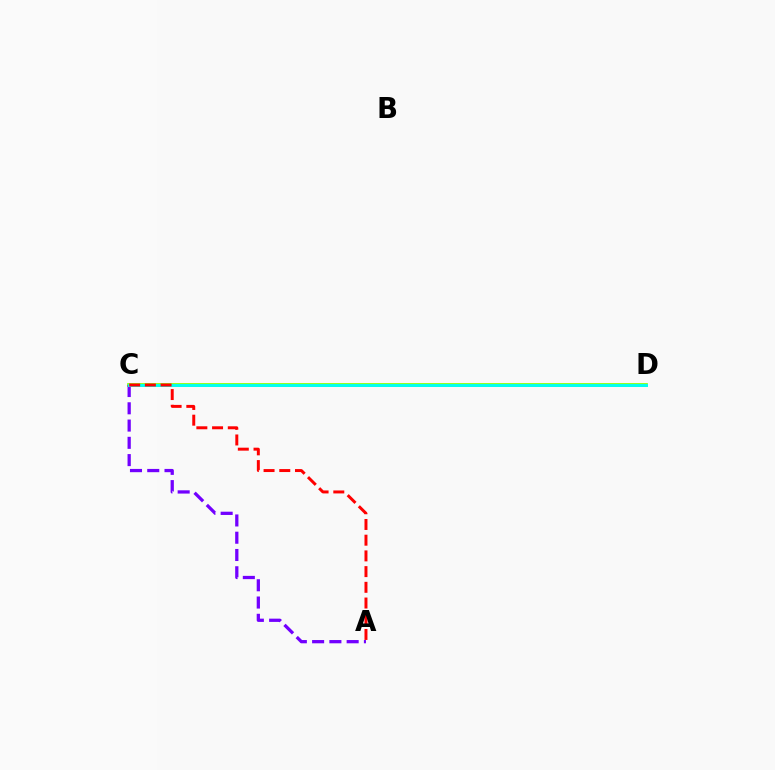{('C', 'D'): [{'color': '#84ff00', 'line_style': 'solid', 'thickness': 2.68}, {'color': '#00fff6', 'line_style': 'solid', 'thickness': 2.11}], ('A', 'C'): [{'color': '#7200ff', 'line_style': 'dashed', 'thickness': 2.35}, {'color': '#ff0000', 'line_style': 'dashed', 'thickness': 2.13}]}